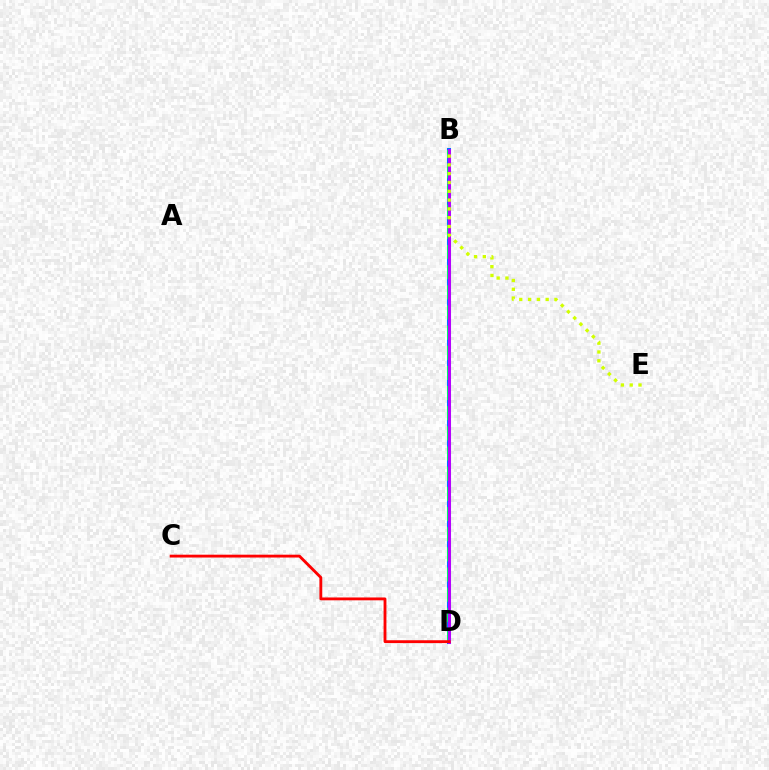{('B', 'D'): [{'color': '#0074ff', 'line_style': 'solid', 'thickness': 2.91}, {'color': '#00ff5c', 'line_style': 'dashed', 'thickness': 2.74}, {'color': '#b900ff', 'line_style': 'solid', 'thickness': 2.13}], ('C', 'D'): [{'color': '#ff0000', 'line_style': 'solid', 'thickness': 2.05}], ('B', 'E'): [{'color': '#d1ff00', 'line_style': 'dotted', 'thickness': 2.39}]}